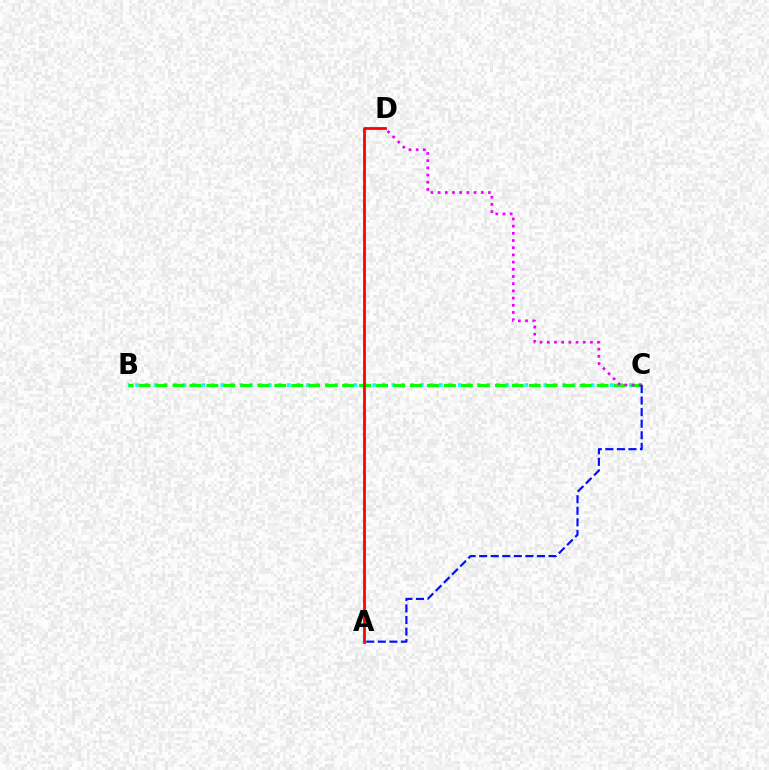{('B', 'C'): [{'color': '#00fff6', 'line_style': 'dotted', 'thickness': 2.58}, {'color': '#08ff00', 'line_style': 'dashed', 'thickness': 2.31}], ('C', 'D'): [{'color': '#ee00ff', 'line_style': 'dotted', 'thickness': 1.95}], ('A', 'C'): [{'color': '#0010ff', 'line_style': 'dashed', 'thickness': 1.57}], ('A', 'D'): [{'color': '#fcf500', 'line_style': 'dashed', 'thickness': 2.13}, {'color': '#ff0000', 'line_style': 'solid', 'thickness': 1.98}]}